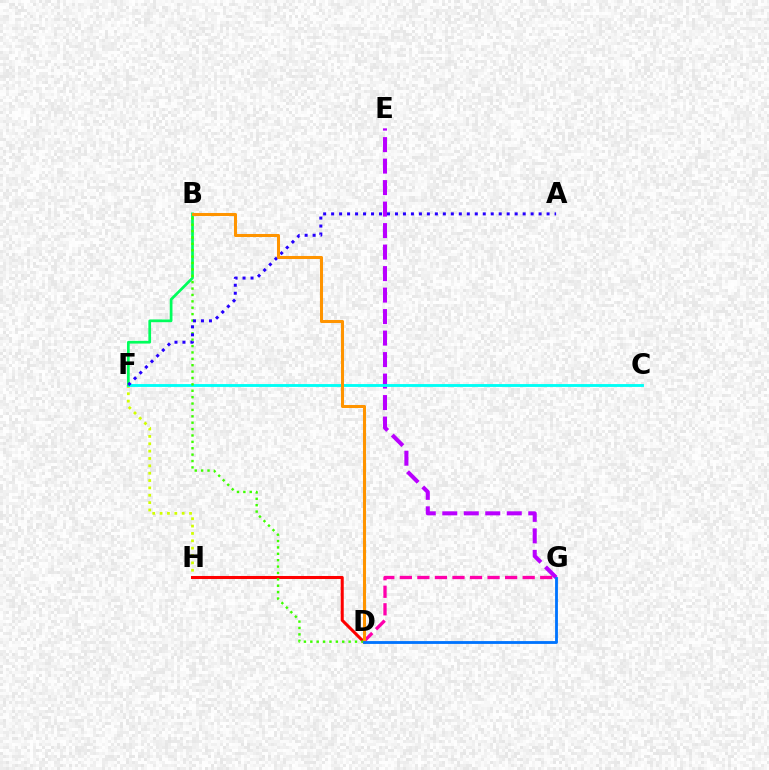{('E', 'G'): [{'color': '#b900ff', 'line_style': 'dashed', 'thickness': 2.92}], ('D', 'G'): [{'color': '#ff00ac', 'line_style': 'dashed', 'thickness': 2.38}, {'color': '#0074ff', 'line_style': 'solid', 'thickness': 2.04}], ('F', 'H'): [{'color': '#d1ff00', 'line_style': 'dotted', 'thickness': 2.0}], ('C', 'F'): [{'color': '#00fff6', 'line_style': 'solid', 'thickness': 2.06}], ('B', 'F'): [{'color': '#00ff5c', 'line_style': 'solid', 'thickness': 1.95}], ('D', 'H'): [{'color': '#ff0000', 'line_style': 'solid', 'thickness': 2.19}], ('B', 'D'): [{'color': '#3dff00', 'line_style': 'dotted', 'thickness': 1.74}, {'color': '#ff9400', 'line_style': 'solid', 'thickness': 2.19}], ('A', 'F'): [{'color': '#2500ff', 'line_style': 'dotted', 'thickness': 2.17}]}